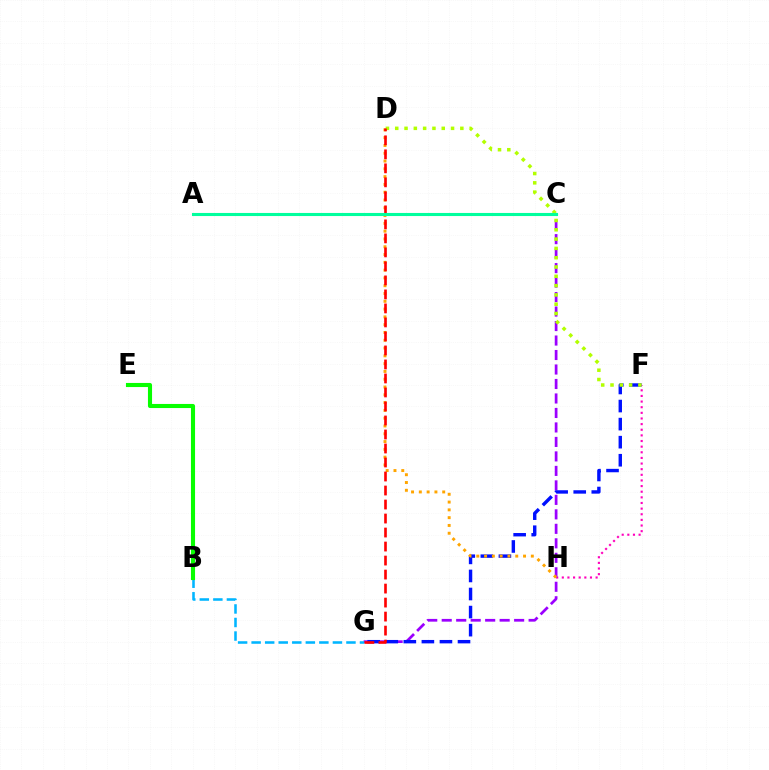{('F', 'H'): [{'color': '#ff00bd', 'line_style': 'dotted', 'thickness': 1.53}], ('C', 'G'): [{'color': '#9b00ff', 'line_style': 'dashed', 'thickness': 1.97}], ('B', 'G'): [{'color': '#00b5ff', 'line_style': 'dashed', 'thickness': 1.84}], ('F', 'G'): [{'color': '#0010ff', 'line_style': 'dashed', 'thickness': 2.45}], ('D', 'H'): [{'color': '#ffa500', 'line_style': 'dotted', 'thickness': 2.12}], ('D', 'F'): [{'color': '#b3ff00', 'line_style': 'dotted', 'thickness': 2.53}], ('D', 'G'): [{'color': '#ff0000', 'line_style': 'dashed', 'thickness': 1.9}], ('A', 'C'): [{'color': '#00ff9d', 'line_style': 'solid', 'thickness': 2.22}], ('B', 'E'): [{'color': '#08ff00', 'line_style': 'solid', 'thickness': 2.95}]}